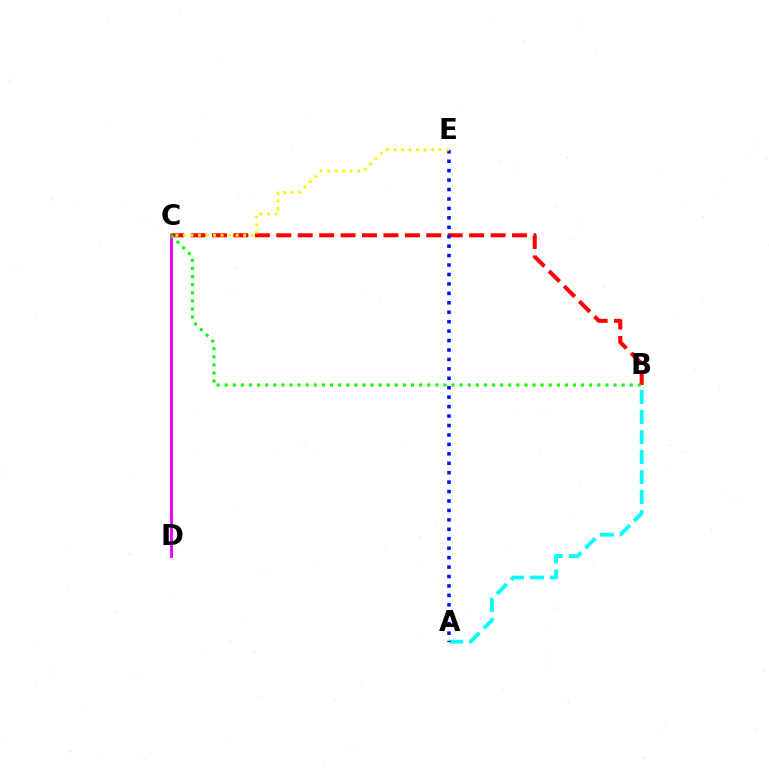{('B', 'C'): [{'color': '#ff0000', 'line_style': 'dashed', 'thickness': 2.91}, {'color': '#08ff00', 'line_style': 'dotted', 'thickness': 2.2}], ('C', 'D'): [{'color': '#ee00ff', 'line_style': 'solid', 'thickness': 2.09}], ('A', 'B'): [{'color': '#00fff6', 'line_style': 'dashed', 'thickness': 2.72}], ('A', 'E'): [{'color': '#0010ff', 'line_style': 'dotted', 'thickness': 2.56}], ('C', 'E'): [{'color': '#fcf500', 'line_style': 'dotted', 'thickness': 2.05}]}